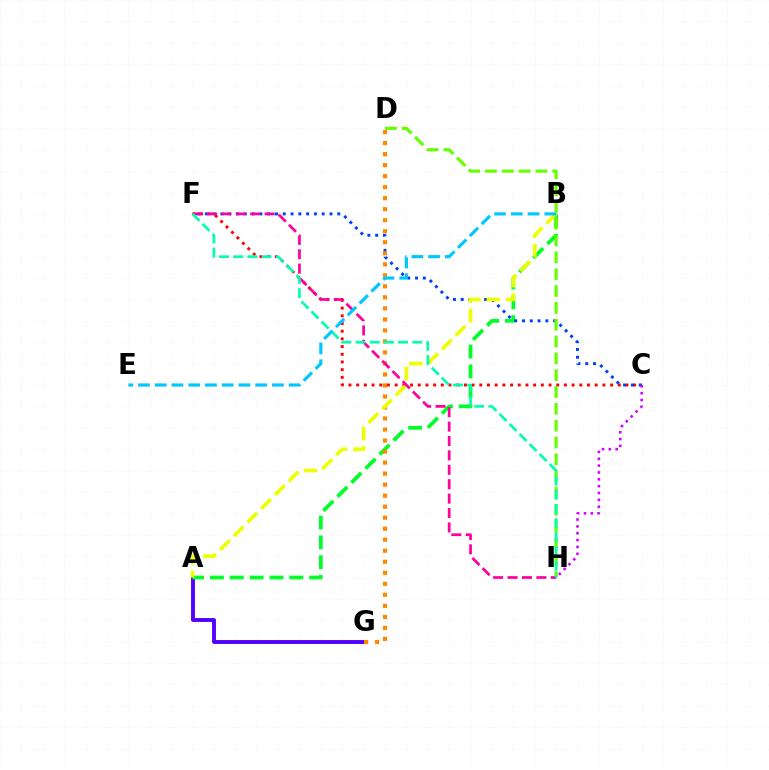{('A', 'G'): [{'color': '#4f00ff', 'line_style': 'solid', 'thickness': 2.79}], ('A', 'B'): [{'color': '#00ff27', 'line_style': 'dashed', 'thickness': 2.7}, {'color': '#eeff00', 'line_style': 'dashed', 'thickness': 2.64}], ('C', 'F'): [{'color': '#ff0000', 'line_style': 'dotted', 'thickness': 2.09}, {'color': '#003fff', 'line_style': 'dotted', 'thickness': 2.12}], ('D', 'H'): [{'color': '#66ff00', 'line_style': 'dashed', 'thickness': 2.29}], ('D', 'G'): [{'color': '#ff8800', 'line_style': 'dotted', 'thickness': 2.99}], ('F', 'H'): [{'color': '#ff00a0', 'line_style': 'dashed', 'thickness': 1.96}, {'color': '#00ffaf', 'line_style': 'dashed', 'thickness': 1.93}], ('C', 'H'): [{'color': '#d600ff', 'line_style': 'dotted', 'thickness': 1.86}], ('B', 'E'): [{'color': '#00c7ff', 'line_style': 'dashed', 'thickness': 2.27}]}